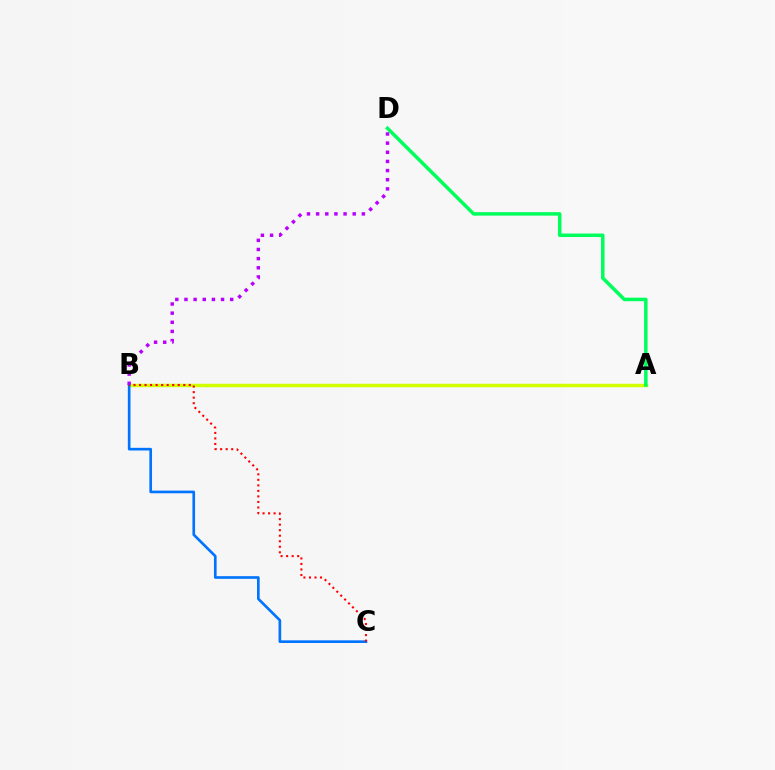{('A', 'B'): [{'color': '#d1ff00', 'line_style': 'solid', 'thickness': 2.49}], ('B', 'C'): [{'color': '#0074ff', 'line_style': 'solid', 'thickness': 1.92}, {'color': '#ff0000', 'line_style': 'dotted', 'thickness': 1.5}], ('A', 'D'): [{'color': '#00ff5c', 'line_style': 'solid', 'thickness': 2.53}], ('B', 'D'): [{'color': '#b900ff', 'line_style': 'dotted', 'thickness': 2.49}]}